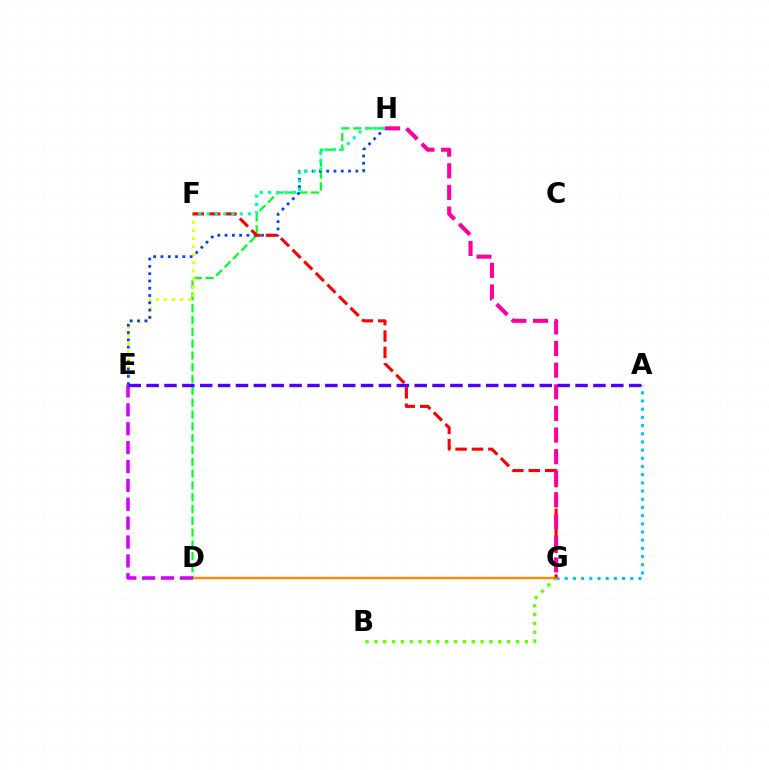{('B', 'G'): [{'color': '#66ff00', 'line_style': 'dotted', 'thickness': 2.41}], ('A', 'G'): [{'color': '#00c7ff', 'line_style': 'dotted', 'thickness': 2.22}], ('D', 'H'): [{'color': '#00ff27', 'line_style': 'dashed', 'thickness': 1.6}], ('D', 'G'): [{'color': '#ff8800', 'line_style': 'solid', 'thickness': 1.71}], ('E', 'F'): [{'color': '#eeff00', 'line_style': 'dotted', 'thickness': 2.2}], ('D', 'E'): [{'color': '#d600ff', 'line_style': 'dashed', 'thickness': 2.56}], ('E', 'H'): [{'color': '#003fff', 'line_style': 'dotted', 'thickness': 1.98}], ('F', 'G'): [{'color': '#ff0000', 'line_style': 'dashed', 'thickness': 2.23}], ('G', 'H'): [{'color': '#ff00a0', 'line_style': 'dashed', 'thickness': 2.94}], ('A', 'E'): [{'color': '#4f00ff', 'line_style': 'dashed', 'thickness': 2.43}], ('F', 'H'): [{'color': '#00ffaf', 'line_style': 'dotted', 'thickness': 2.25}]}